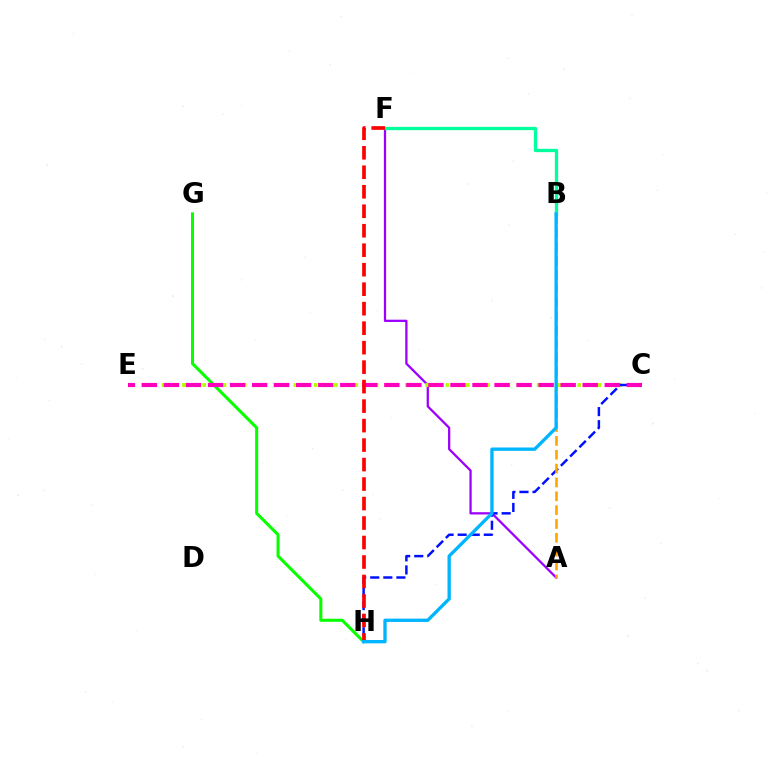{('A', 'F'): [{'color': '#9b00ff', 'line_style': 'solid', 'thickness': 1.63}], ('C', 'E'): [{'color': '#b3ff00', 'line_style': 'dotted', 'thickness': 2.75}, {'color': '#ff00bd', 'line_style': 'dashed', 'thickness': 2.99}], ('G', 'H'): [{'color': '#08ff00', 'line_style': 'solid', 'thickness': 2.2}], ('C', 'H'): [{'color': '#0010ff', 'line_style': 'dashed', 'thickness': 1.78}], ('A', 'B'): [{'color': '#ffa500', 'line_style': 'dashed', 'thickness': 1.88}], ('B', 'F'): [{'color': '#00ff9d', 'line_style': 'solid', 'thickness': 2.37}], ('F', 'H'): [{'color': '#ff0000', 'line_style': 'dashed', 'thickness': 2.65}], ('B', 'H'): [{'color': '#00b5ff', 'line_style': 'solid', 'thickness': 2.39}]}